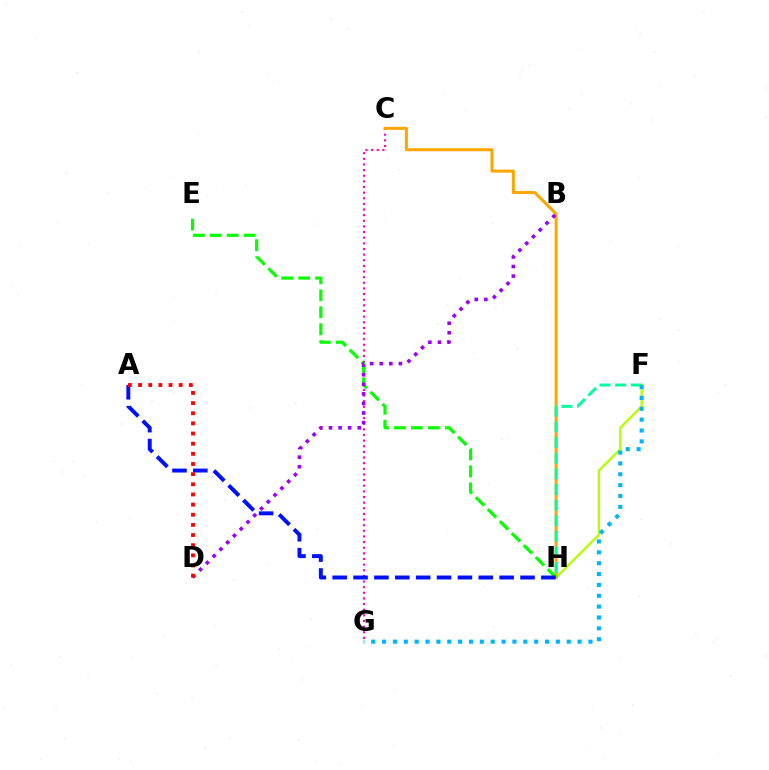{('F', 'H'): [{'color': '#b3ff00', 'line_style': 'solid', 'thickness': 1.68}, {'color': '#00ff9d', 'line_style': 'dashed', 'thickness': 2.12}], ('C', 'G'): [{'color': '#ff00bd', 'line_style': 'dotted', 'thickness': 1.53}], ('C', 'H'): [{'color': '#ffa500', 'line_style': 'solid', 'thickness': 2.17}], ('E', 'H'): [{'color': '#08ff00', 'line_style': 'dashed', 'thickness': 2.3}], ('A', 'H'): [{'color': '#0010ff', 'line_style': 'dashed', 'thickness': 2.84}], ('B', 'D'): [{'color': '#9b00ff', 'line_style': 'dotted', 'thickness': 2.6}], ('A', 'D'): [{'color': '#ff0000', 'line_style': 'dotted', 'thickness': 2.76}], ('F', 'G'): [{'color': '#00b5ff', 'line_style': 'dotted', 'thickness': 2.95}]}